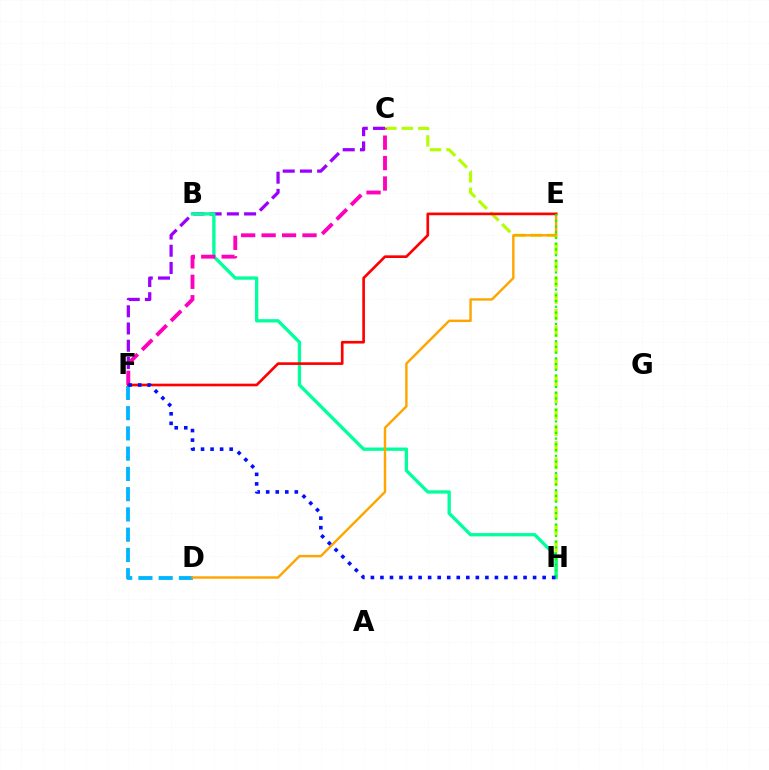{('C', 'F'): [{'color': '#9b00ff', 'line_style': 'dashed', 'thickness': 2.34}, {'color': '#ff00bd', 'line_style': 'dashed', 'thickness': 2.78}], ('D', 'F'): [{'color': '#00b5ff', 'line_style': 'dashed', 'thickness': 2.75}], ('C', 'H'): [{'color': '#b3ff00', 'line_style': 'dashed', 'thickness': 2.25}], ('B', 'H'): [{'color': '#00ff9d', 'line_style': 'solid', 'thickness': 2.39}], ('D', 'E'): [{'color': '#ffa500', 'line_style': 'solid', 'thickness': 1.74}], ('E', 'F'): [{'color': '#ff0000', 'line_style': 'solid', 'thickness': 1.92}], ('E', 'H'): [{'color': '#08ff00', 'line_style': 'dotted', 'thickness': 1.56}], ('F', 'H'): [{'color': '#0010ff', 'line_style': 'dotted', 'thickness': 2.59}]}